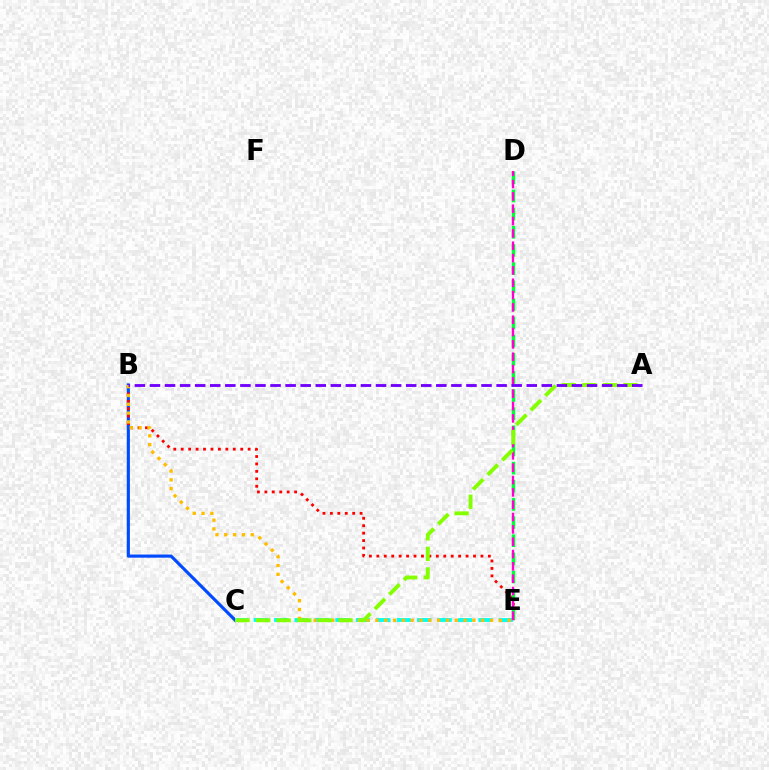{('B', 'C'): [{'color': '#004bff', 'line_style': 'solid', 'thickness': 2.26}], ('B', 'E'): [{'color': '#ff0000', 'line_style': 'dotted', 'thickness': 2.02}, {'color': '#ffbd00', 'line_style': 'dotted', 'thickness': 2.4}], ('C', 'E'): [{'color': '#00fff6', 'line_style': 'dashed', 'thickness': 2.77}], ('D', 'E'): [{'color': '#00ff39', 'line_style': 'dashed', 'thickness': 2.46}, {'color': '#ff00cf', 'line_style': 'dashed', 'thickness': 1.68}], ('A', 'C'): [{'color': '#84ff00', 'line_style': 'dashed', 'thickness': 2.8}], ('A', 'B'): [{'color': '#7200ff', 'line_style': 'dashed', 'thickness': 2.05}]}